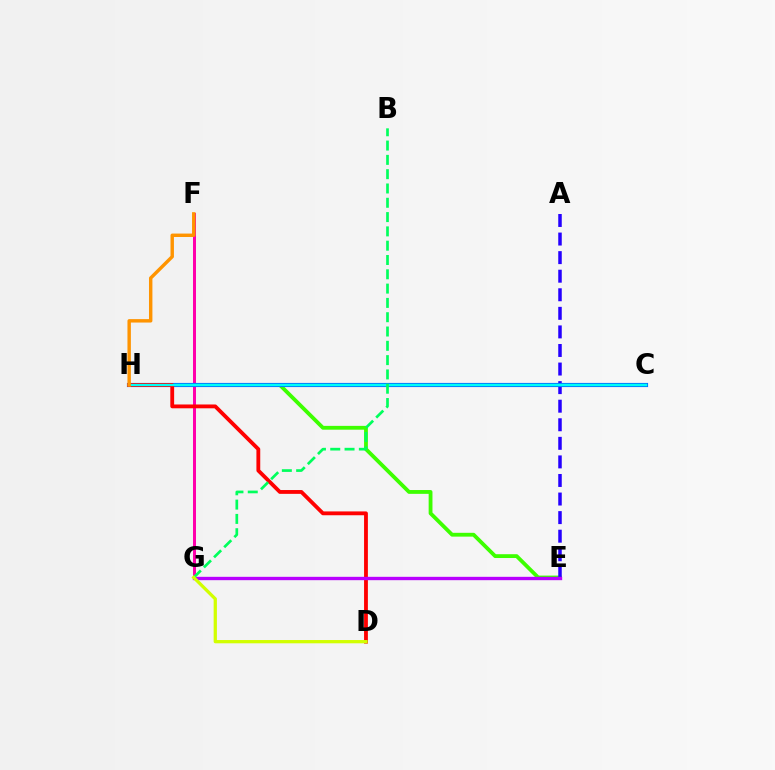{('E', 'H'): [{'color': '#3dff00', 'line_style': 'solid', 'thickness': 2.75}], ('F', 'G'): [{'color': '#ff00ac', 'line_style': 'solid', 'thickness': 2.16}], ('A', 'E'): [{'color': '#2500ff', 'line_style': 'dashed', 'thickness': 2.52}], ('C', 'H'): [{'color': '#0074ff', 'line_style': 'solid', 'thickness': 2.99}, {'color': '#00fff6', 'line_style': 'solid', 'thickness': 1.67}], ('D', 'H'): [{'color': '#ff0000', 'line_style': 'solid', 'thickness': 2.75}], ('E', 'G'): [{'color': '#b900ff', 'line_style': 'solid', 'thickness': 2.41}], ('F', 'H'): [{'color': '#ff9400', 'line_style': 'solid', 'thickness': 2.46}], ('B', 'G'): [{'color': '#00ff5c', 'line_style': 'dashed', 'thickness': 1.94}], ('D', 'G'): [{'color': '#d1ff00', 'line_style': 'solid', 'thickness': 2.35}]}